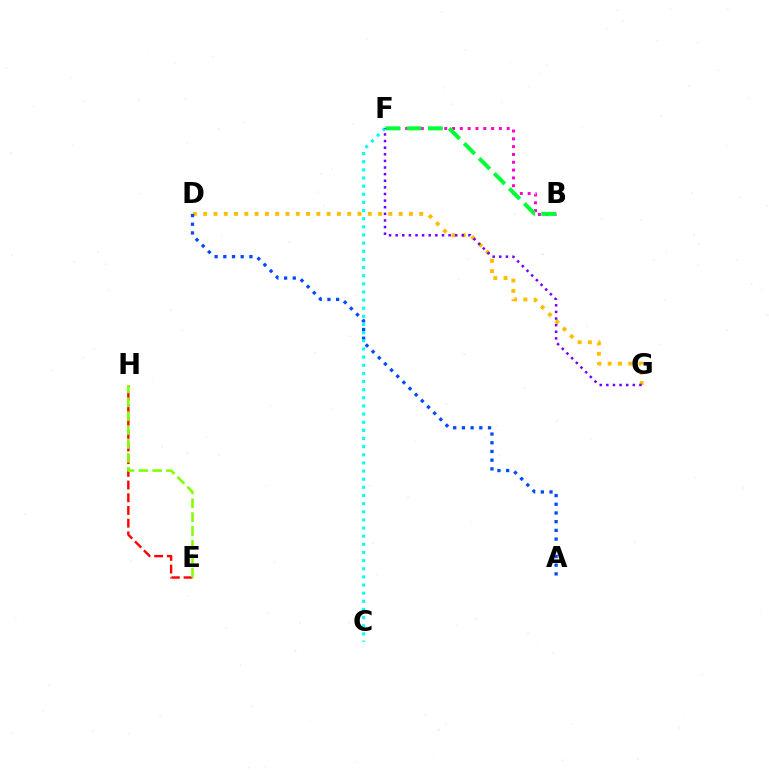{('E', 'H'): [{'color': '#ff0000', 'line_style': 'dashed', 'thickness': 1.72}, {'color': '#84ff00', 'line_style': 'dashed', 'thickness': 1.88}], ('B', 'F'): [{'color': '#ff00cf', 'line_style': 'dotted', 'thickness': 2.12}, {'color': '#00ff39', 'line_style': 'dashed', 'thickness': 2.89}], ('D', 'G'): [{'color': '#ffbd00', 'line_style': 'dotted', 'thickness': 2.8}], ('A', 'D'): [{'color': '#004bff', 'line_style': 'dotted', 'thickness': 2.36}], ('C', 'F'): [{'color': '#00fff6', 'line_style': 'dotted', 'thickness': 2.21}], ('F', 'G'): [{'color': '#7200ff', 'line_style': 'dotted', 'thickness': 1.8}]}